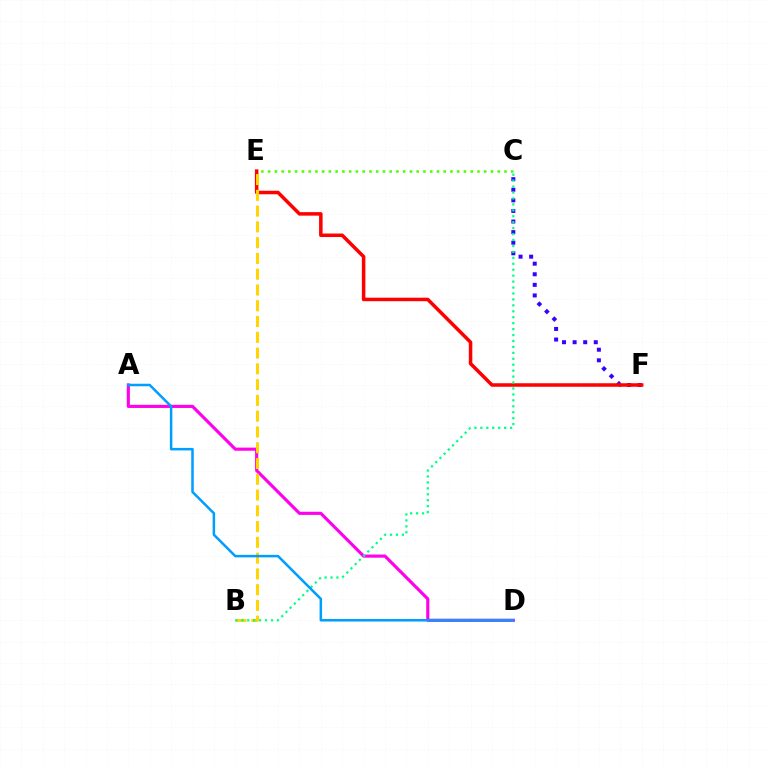{('C', 'E'): [{'color': '#4fff00', 'line_style': 'dotted', 'thickness': 1.83}], ('C', 'F'): [{'color': '#3700ff', 'line_style': 'dotted', 'thickness': 2.88}], ('E', 'F'): [{'color': '#ff0000', 'line_style': 'solid', 'thickness': 2.53}], ('A', 'D'): [{'color': '#ff00ed', 'line_style': 'solid', 'thickness': 2.26}, {'color': '#009eff', 'line_style': 'solid', 'thickness': 1.81}], ('B', 'E'): [{'color': '#ffd500', 'line_style': 'dashed', 'thickness': 2.14}], ('B', 'C'): [{'color': '#00ff86', 'line_style': 'dotted', 'thickness': 1.61}]}